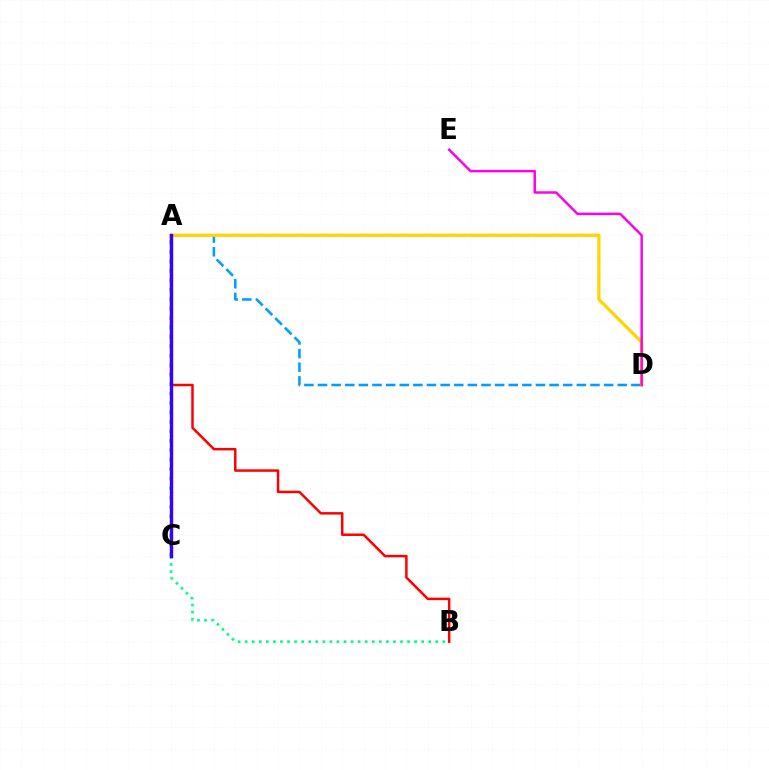{('A', 'D'): [{'color': '#009eff', 'line_style': 'dashed', 'thickness': 1.85}, {'color': '#ffd500', 'line_style': 'solid', 'thickness': 2.35}], ('B', 'C'): [{'color': '#00ff86', 'line_style': 'dotted', 'thickness': 1.92}], ('A', 'B'): [{'color': '#ff0000', 'line_style': 'solid', 'thickness': 1.79}], ('A', 'C'): [{'color': '#4fff00', 'line_style': 'dotted', 'thickness': 2.57}, {'color': '#3700ff', 'line_style': 'solid', 'thickness': 2.45}], ('D', 'E'): [{'color': '#ff00ed', 'line_style': 'solid', 'thickness': 1.78}]}